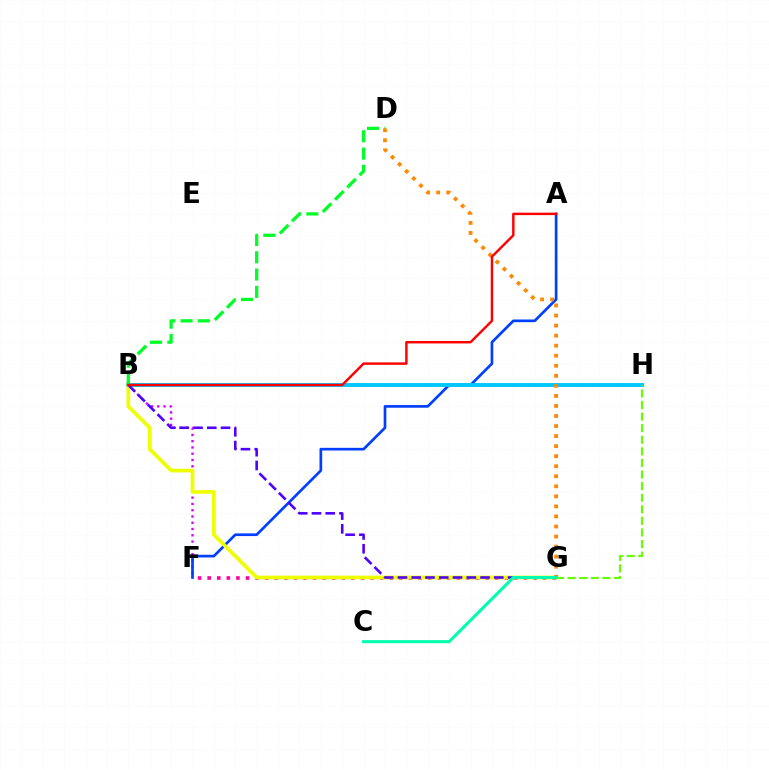{('B', 'F'): [{'color': '#d600ff', 'line_style': 'dotted', 'thickness': 1.7}], ('A', 'F'): [{'color': '#003fff', 'line_style': 'solid', 'thickness': 1.93}], ('B', 'H'): [{'color': '#00c7ff', 'line_style': 'solid', 'thickness': 2.81}], ('F', 'G'): [{'color': '#ff00a0', 'line_style': 'dotted', 'thickness': 2.6}], ('B', 'G'): [{'color': '#eeff00', 'line_style': 'solid', 'thickness': 2.66}, {'color': '#4f00ff', 'line_style': 'dashed', 'thickness': 1.87}], ('B', 'D'): [{'color': '#00ff27', 'line_style': 'dashed', 'thickness': 2.35}], ('G', 'H'): [{'color': '#66ff00', 'line_style': 'dashed', 'thickness': 1.57}], ('D', 'G'): [{'color': '#ff8800', 'line_style': 'dotted', 'thickness': 2.73}], ('A', 'B'): [{'color': '#ff0000', 'line_style': 'solid', 'thickness': 1.75}], ('C', 'G'): [{'color': '#00ffaf', 'line_style': 'solid', 'thickness': 2.2}]}